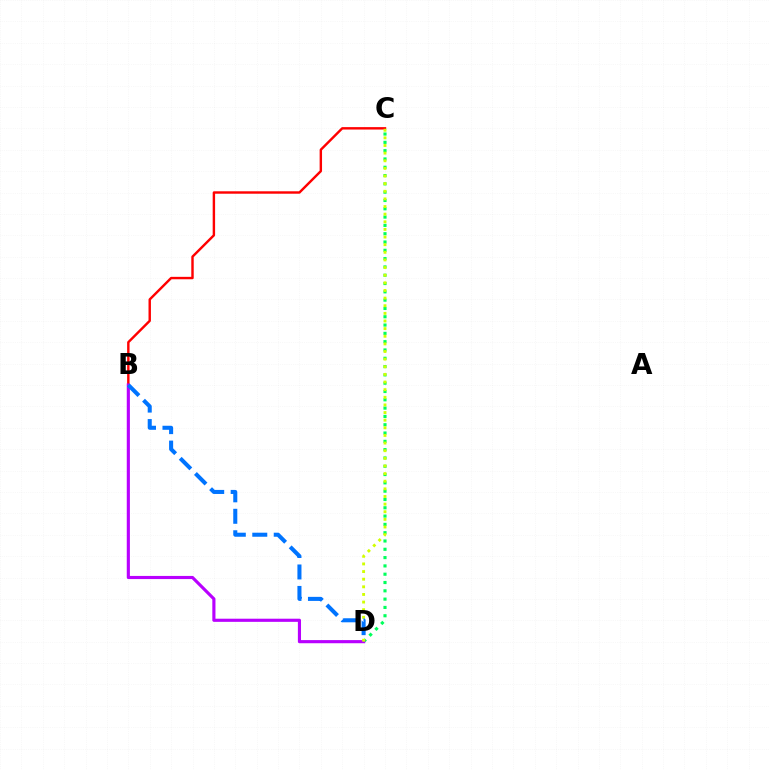{('B', 'C'): [{'color': '#ff0000', 'line_style': 'solid', 'thickness': 1.74}], ('C', 'D'): [{'color': '#00ff5c', 'line_style': 'dotted', 'thickness': 2.26}, {'color': '#d1ff00', 'line_style': 'dotted', 'thickness': 2.07}], ('B', 'D'): [{'color': '#b900ff', 'line_style': 'solid', 'thickness': 2.26}, {'color': '#0074ff', 'line_style': 'dashed', 'thickness': 2.92}]}